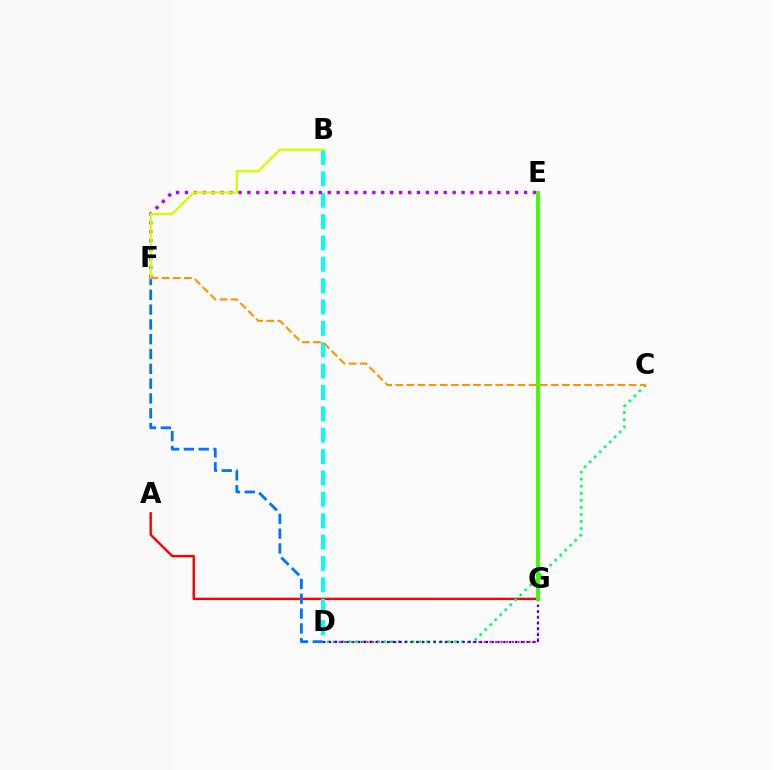{('D', 'G'): [{'color': '#ff00ac', 'line_style': 'dotted', 'thickness': 1.52}, {'color': '#2500ff', 'line_style': 'dotted', 'thickness': 1.58}], ('A', 'G'): [{'color': '#ff0000', 'line_style': 'solid', 'thickness': 1.74}], ('B', 'D'): [{'color': '#00fff6', 'line_style': 'dashed', 'thickness': 2.9}], ('D', 'F'): [{'color': '#0074ff', 'line_style': 'dashed', 'thickness': 2.01}], ('C', 'D'): [{'color': '#00ff5c', 'line_style': 'dotted', 'thickness': 1.91}], ('E', 'F'): [{'color': '#b900ff', 'line_style': 'dotted', 'thickness': 2.42}], ('B', 'F'): [{'color': '#d1ff00', 'line_style': 'solid', 'thickness': 1.68}], ('C', 'F'): [{'color': '#ff9400', 'line_style': 'dashed', 'thickness': 1.51}], ('E', 'G'): [{'color': '#3dff00', 'line_style': 'solid', 'thickness': 2.81}]}